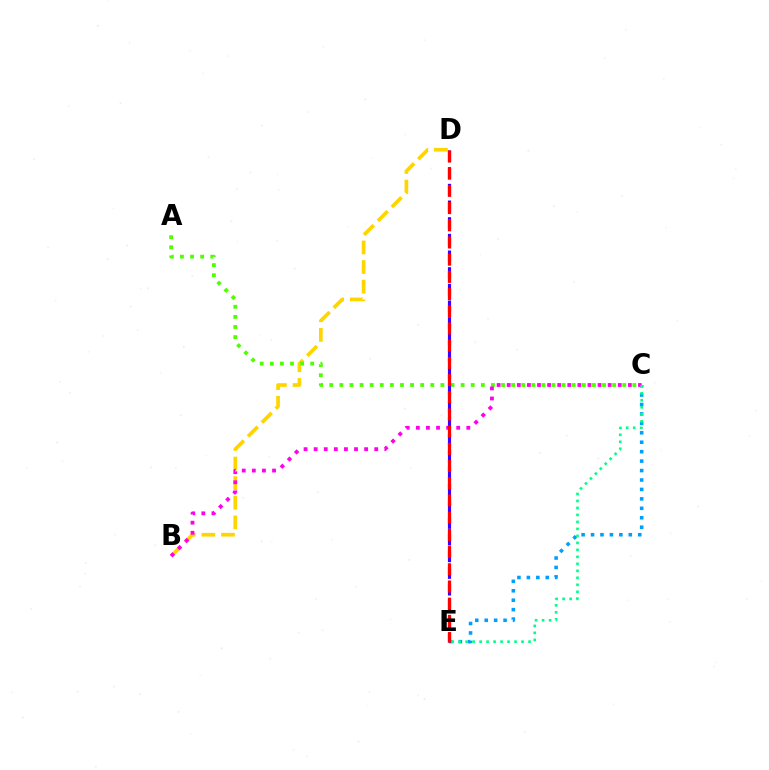{('C', 'E'): [{'color': '#009eff', 'line_style': 'dotted', 'thickness': 2.56}, {'color': '#00ff86', 'line_style': 'dotted', 'thickness': 1.9}], ('B', 'D'): [{'color': '#ffd500', 'line_style': 'dashed', 'thickness': 2.67}], ('A', 'C'): [{'color': '#4fff00', 'line_style': 'dotted', 'thickness': 2.75}], ('B', 'C'): [{'color': '#ff00ed', 'line_style': 'dotted', 'thickness': 2.74}], ('D', 'E'): [{'color': '#3700ff', 'line_style': 'dashed', 'thickness': 2.26}, {'color': '#ff0000', 'line_style': 'dashed', 'thickness': 2.34}]}